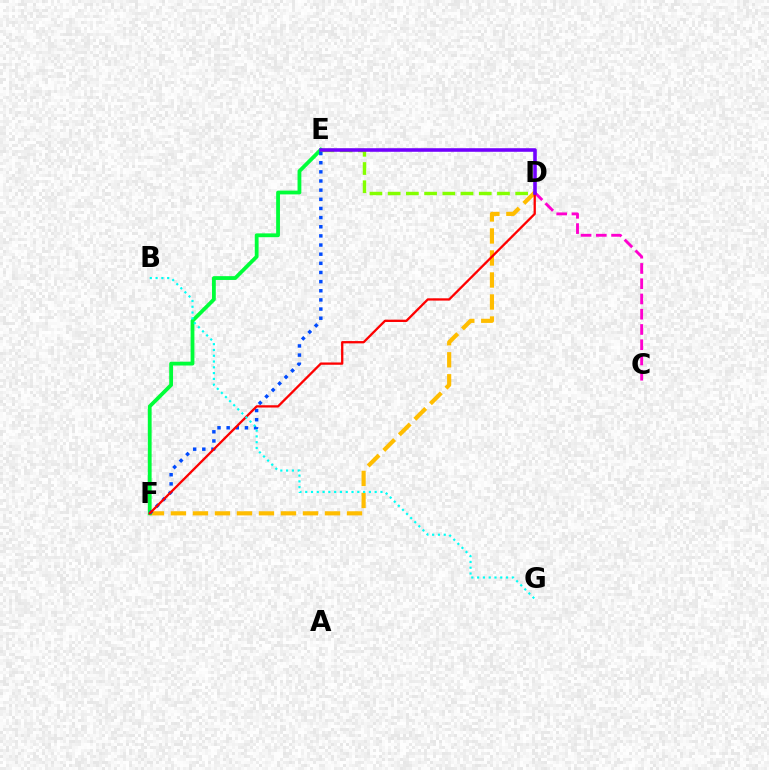{('C', 'D'): [{'color': '#ff00cf', 'line_style': 'dashed', 'thickness': 2.07}], ('D', 'E'): [{'color': '#84ff00', 'line_style': 'dashed', 'thickness': 2.47}, {'color': '#7200ff', 'line_style': 'solid', 'thickness': 2.57}], ('D', 'F'): [{'color': '#ffbd00', 'line_style': 'dashed', 'thickness': 2.99}, {'color': '#ff0000', 'line_style': 'solid', 'thickness': 1.65}], ('E', 'F'): [{'color': '#00ff39', 'line_style': 'solid', 'thickness': 2.74}, {'color': '#004bff', 'line_style': 'dotted', 'thickness': 2.49}], ('B', 'G'): [{'color': '#00fff6', 'line_style': 'dotted', 'thickness': 1.57}]}